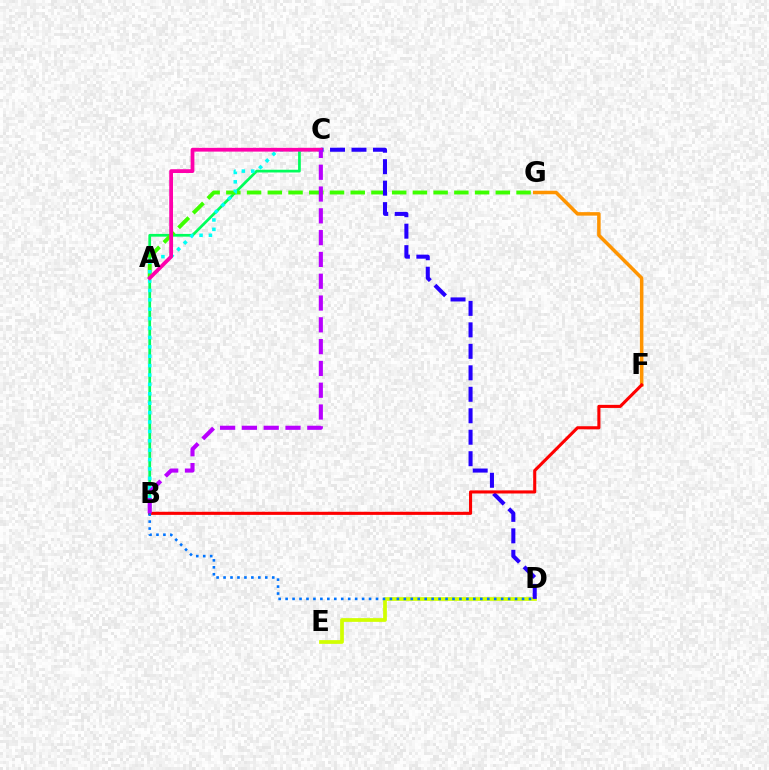{('B', 'C'): [{'color': '#00ff5c', 'line_style': 'solid', 'thickness': 1.97}, {'color': '#00fff6', 'line_style': 'dotted', 'thickness': 2.55}, {'color': '#b900ff', 'line_style': 'dashed', 'thickness': 2.96}], ('F', 'G'): [{'color': '#ff9400', 'line_style': 'solid', 'thickness': 2.52}], ('A', 'G'): [{'color': '#3dff00', 'line_style': 'dashed', 'thickness': 2.82}], ('D', 'E'): [{'color': '#d1ff00', 'line_style': 'solid', 'thickness': 2.68}], ('C', 'D'): [{'color': '#2500ff', 'line_style': 'dashed', 'thickness': 2.92}], ('A', 'C'): [{'color': '#ff00ac', 'line_style': 'solid', 'thickness': 2.72}], ('B', 'F'): [{'color': '#ff0000', 'line_style': 'solid', 'thickness': 2.22}], ('B', 'D'): [{'color': '#0074ff', 'line_style': 'dotted', 'thickness': 1.89}]}